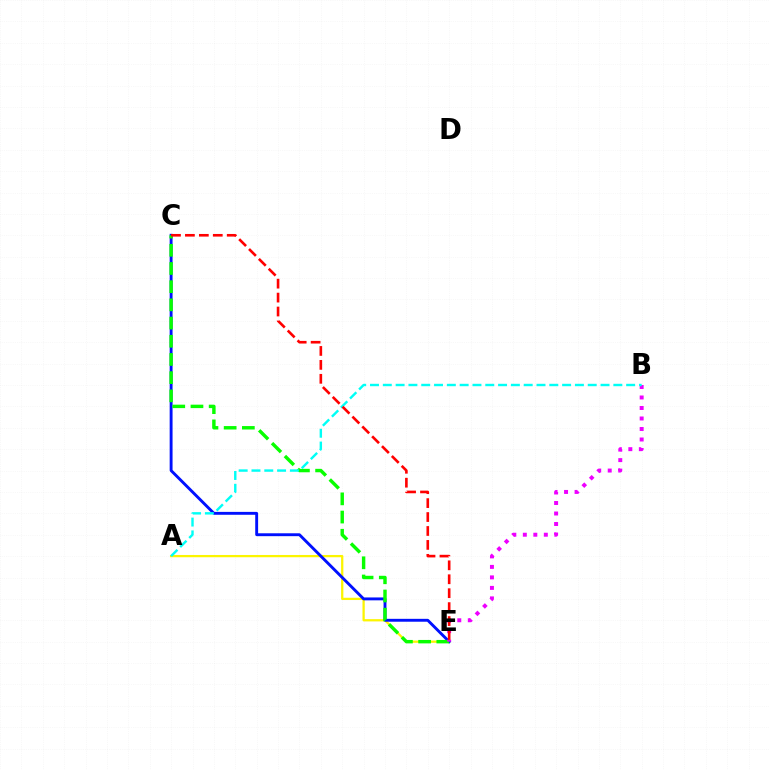{('A', 'E'): [{'color': '#fcf500', 'line_style': 'solid', 'thickness': 1.63}], ('C', 'E'): [{'color': '#0010ff', 'line_style': 'solid', 'thickness': 2.08}, {'color': '#08ff00', 'line_style': 'dashed', 'thickness': 2.47}, {'color': '#ff0000', 'line_style': 'dashed', 'thickness': 1.89}], ('B', 'E'): [{'color': '#ee00ff', 'line_style': 'dotted', 'thickness': 2.85}], ('A', 'B'): [{'color': '#00fff6', 'line_style': 'dashed', 'thickness': 1.74}]}